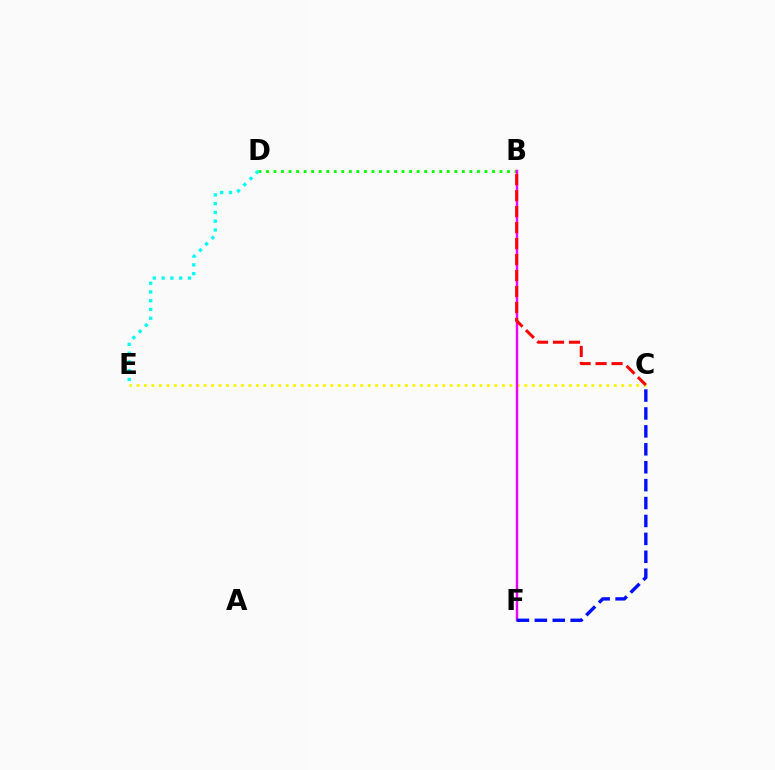{('B', 'D'): [{'color': '#08ff00', 'line_style': 'dotted', 'thickness': 2.05}], ('D', 'E'): [{'color': '#00fff6', 'line_style': 'dotted', 'thickness': 2.38}], ('C', 'E'): [{'color': '#fcf500', 'line_style': 'dotted', 'thickness': 2.03}], ('B', 'F'): [{'color': '#ee00ff', 'line_style': 'solid', 'thickness': 1.75}], ('C', 'F'): [{'color': '#0010ff', 'line_style': 'dashed', 'thickness': 2.43}], ('B', 'C'): [{'color': '#ff0000', 'line_style': 'dashed', 'thickness': 2.17}]}